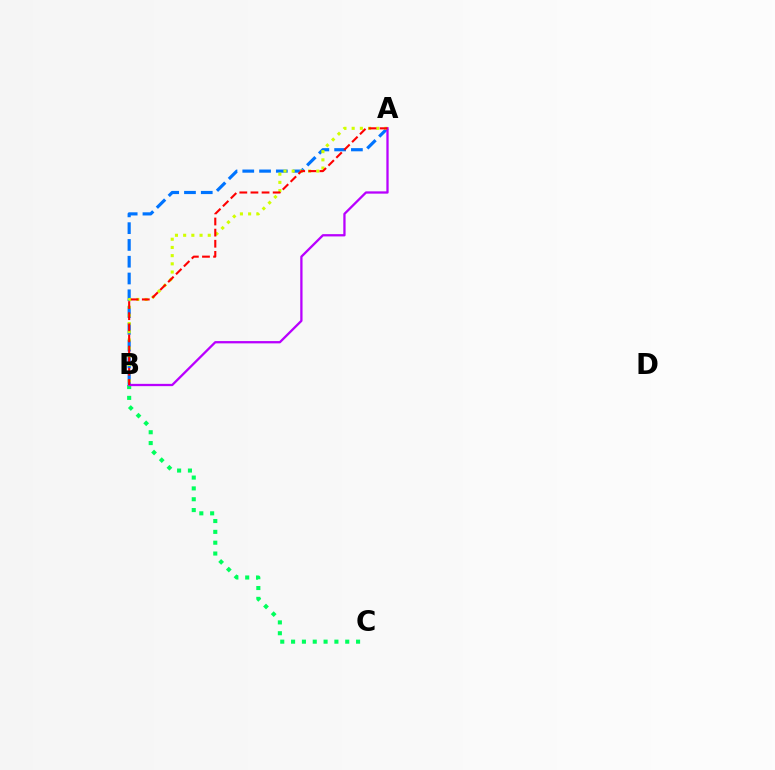{('A', 'B'): [{'color': '#0074ff', 'line_style': 'dashed', 'thickness': 2.28}, {'color': '#d1ff00', 'line_style': 'dotted', 'thickness': 2.23}, {'color': '#b900ff', 'line_style': 'solid', 'thickness': 1.65}, {'color': '#ff0000', 'line_style': 'dashed', 'thickness': 1.51}], ('B', 'C'): [{'color': '#00ff5c', 'line_style': 'dotted', 'thickness': 2.94}]}